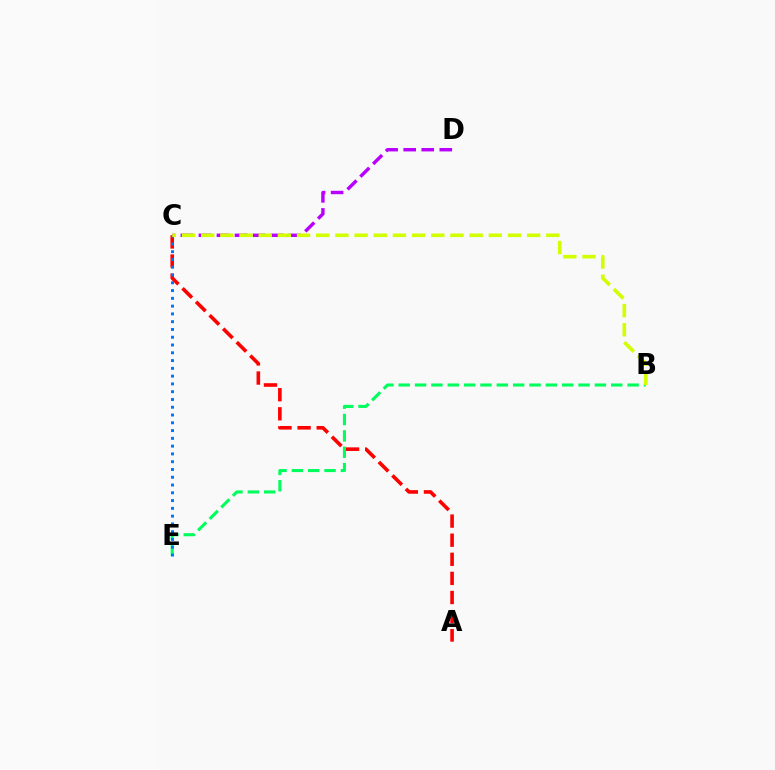{('A', 'C'): [{'color': '#ff0000', 'line_style': 'dashed', 'thickness': 2.59}], ('B', 'E'): [{'color': '#00ff5c', 'line_style': 'dashed', 'thickness': 2.22}], ('C', 'E'): [{'color': '#0074ff', 'line_style': 'dotted', 'thickness': 2.11}], ('C', 'D'): [{'color': '#b900ff', 'line_style': 'dashed', 'thickness': 2.45}], ('B', 'C'): [{'color': '#d1ff00', 'line_style': 'dashed', 'thickness': 2.6}]}